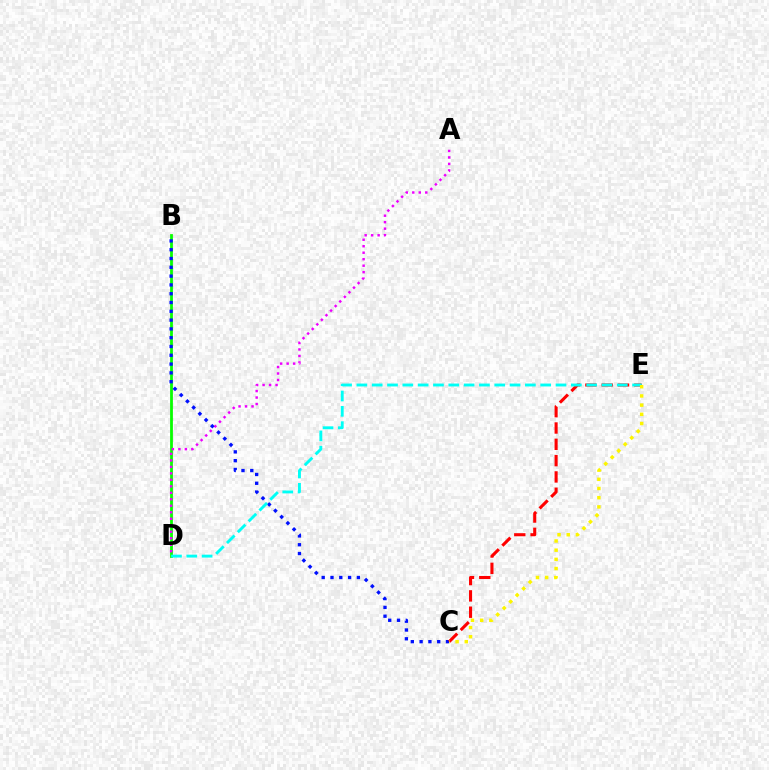{('B', 'D'): [{'color': '#08ff00', 'line_style': 'solid', 'thickness': 2.0}], ('A', 'D'): [{'color': '#ee00ff', 'line_style': 'dotted', 'thickness': 1.76}], ('B', 'C'): [{'color': '#0010ff', 'line_style': 'dotted', 'thickness': 2.39}], ('C', 'E'): [{'color': '#ff0000', 'line_style': 'dashed', 'thickness': 2.22}, {'color': '#fcf500', 'line_style': 'dotted', 'thickness': 2.5}], ('D', 'E'): [{'color': '#00fff6', 'line_style': 'dashed', 'thickness': 2.08}]}